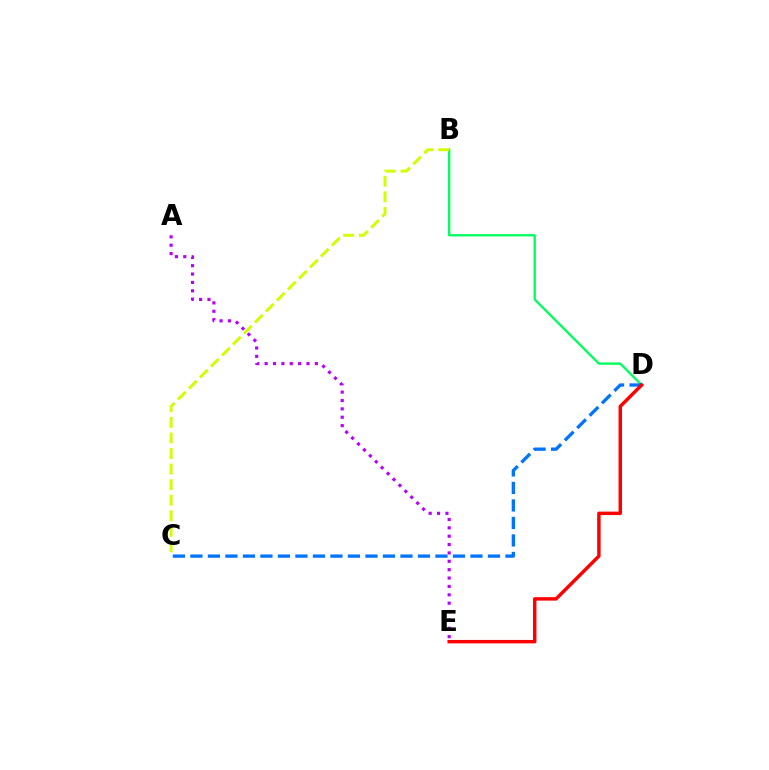{('A', 'E'): [{'color': '#b900ff', 'line_style': 'dotted', 'thickness': 2.27}], ('B', 'D'): [{'color': '#00ff5c', 'line_style': 'solid', 'thickness': 1.66}], ('B', 'C'): [{'color': '#d1ff00', 'line_style': 'dashed', 'thickness': 2.11}], ('C', 'D'): [{'color': '#0074ff', 'line_style': 'dashed', 'thickness': 2.38}], ('D', 'E'): [{'color': '#ff0000', 'line_style': 'solid', 'thickness': 2.48}]}